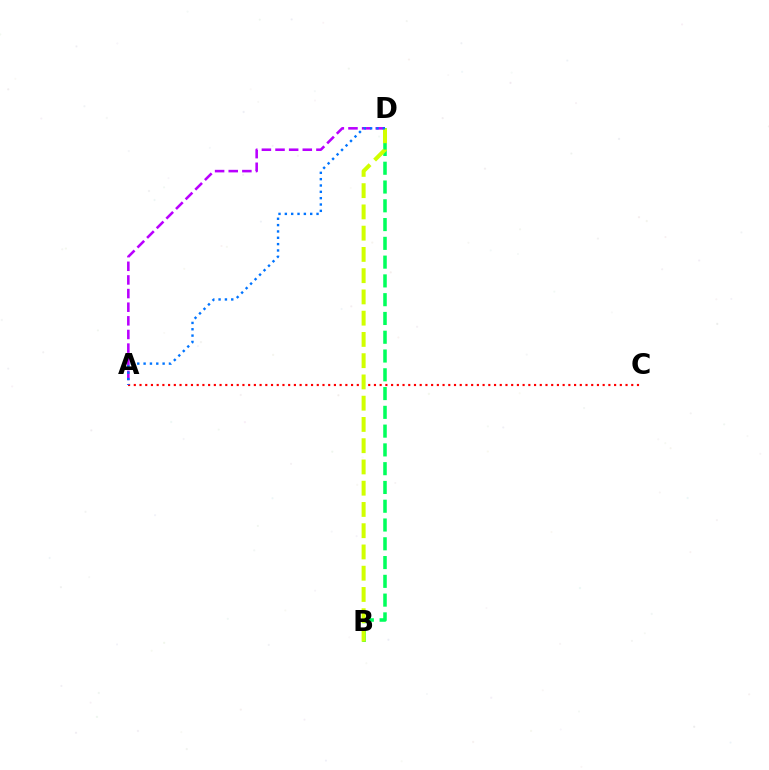{('A', 'C'): [{'color': '#ff0000', 'line_style': 'dotted', 'thickness': 1.55}], ('A', 'D'): [{'color': '#b900ff', 'line_style': 'dashed', 'thickness': 1.85}, {'color': '#0074ff', 'line_style': 'dotted', 'thickness': 1.72}], ('B', 'D'): [{'color': '#00ff5c', 'line_style': 'dashed', 'thickness': 2.55}, {'color': '#d1ff00', 'line_style': 'dashed', 'thickness': 2.89}]}